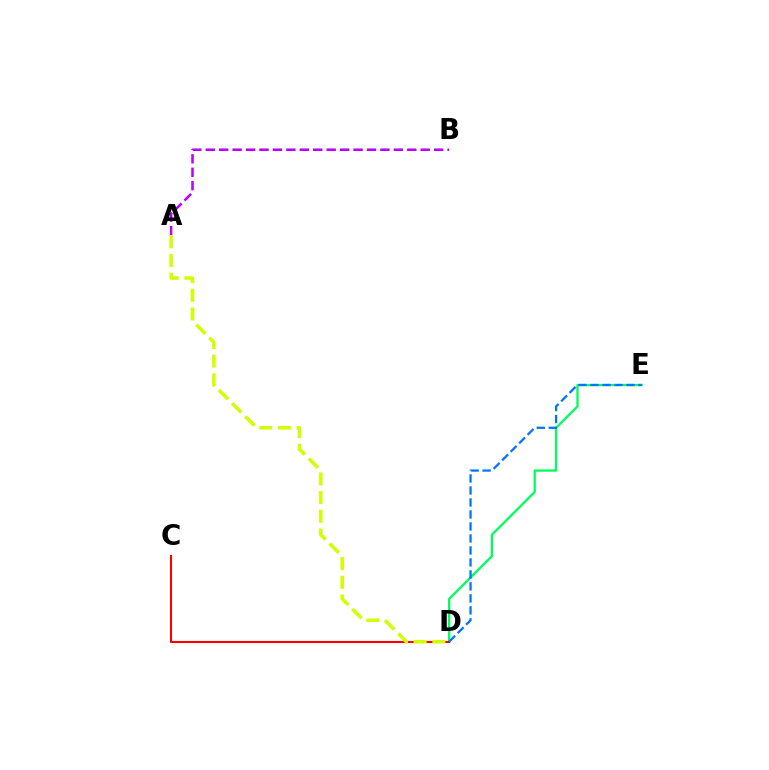{('D', 'E'): [{'color': '#00ff5c', 'line_style': 'solid', 'thickness': 1.66}, {'color': '#0074ff', 'line_style': 'dashed', 'thickness': 1.63}], ('C', 'D'): [{'color': '#ff0000', 'line_style': 'solid', 'thickness': 1.5}], ('A', 'B'): [{'color': '#b900ff', 'line_style': 'dashed', 'thickness': 1.83}], ('A', 'D'): [{'color': '#d1ff00', 'line_style': 'dashed', 'thickness': 2.54}]}